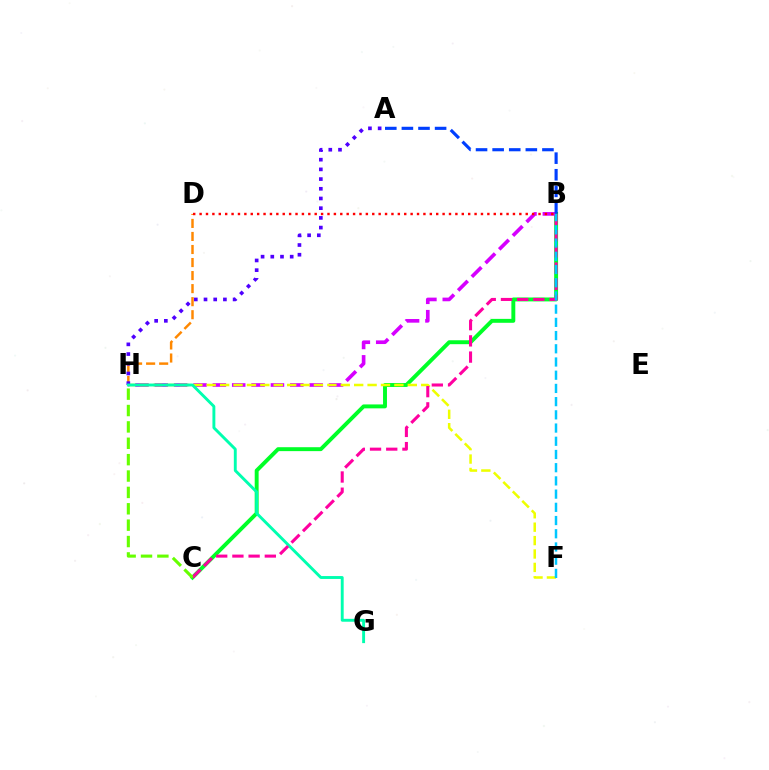{('D', 'H'): [{'color': '#ff8800', 'line_style': 'dashed', 'thickness': 1.77}], ('B', 'C'): [{'color': '#00ff27', 'line_style': 'solid', 'thickness': 2.82}, {'color': '#ff00a0', 'line_style': 'dashed', 'thickness': 2.2}], ('B', 'H'): [{'color': '#d600ff', 'line_style': 'dashed', 'thickness': 2.63}], ('F', 'H'): [{'color': '#eeff00', 'line_style': 'dashed', 'thickness': 1.82}], ('A', 'H'): [{'color': '#4f00ff', 'line_style': 'dotted', 'thickness': 2.64}], ('A', 'B'): [{'color': '#003fff', 'line_style': 'dashed', 'thickness': 2.26}], ('G', 'H'): [{'color': '#00ffaf', 'line_style': 'solid', 'thickness': 2.09}], ('B', 'D'): [{'color': '#ff0000', 'line_style': 'dotted', 'thickness': 1.74}], ('C', 'H'): [{'color': '#66ff00', 'line_style': 'dashed', 'thickness': 2.22}], ('B', 'F'): [{'color': '#00c7ff', 'line_style': 'dashed', 'thickness': 1.79}]}